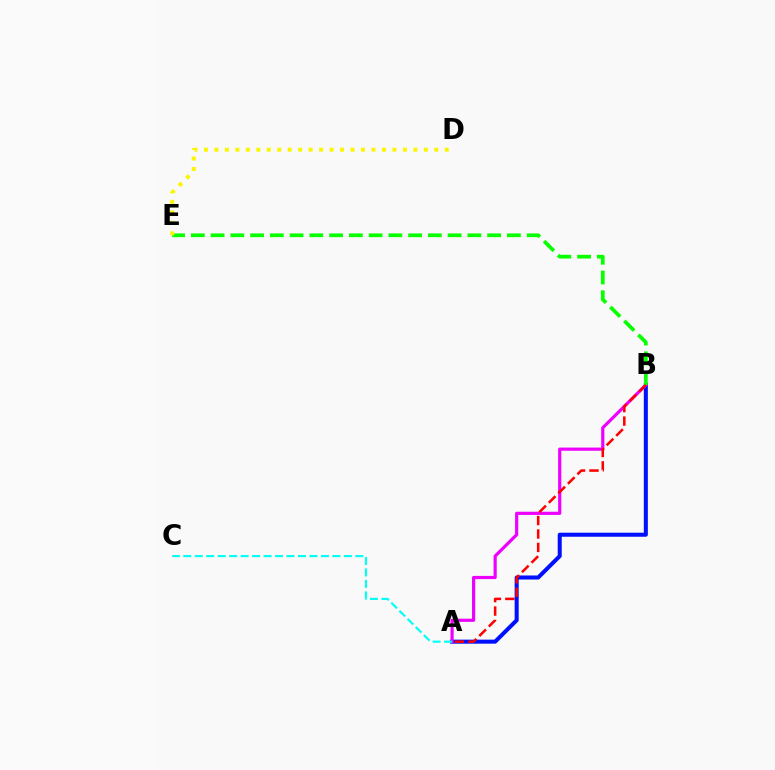{('A', 'B'): [{'color': '#0010ff', 'line_style': 'solid', 'thickness': 2.91}, {'color': '#ee00ff', 'line_style': 'solid', 'thickness': 2.29}, {'color': '#ff0000', 'line_style': 'dashed', 'thickness': 1.83}], ('B', 'E'): [{'color': '#08ff00', 'line_style': 'dashed', 'thickness': 2.68}], ('D', 'E'): [{'color': '#fcf500', 'line_style': 'dotted', 'thickness': 2.85}], ('A', 'C'): [{'color': '#00fff6', 'line_style': 'dashed', 'thickness': 1.56}]}